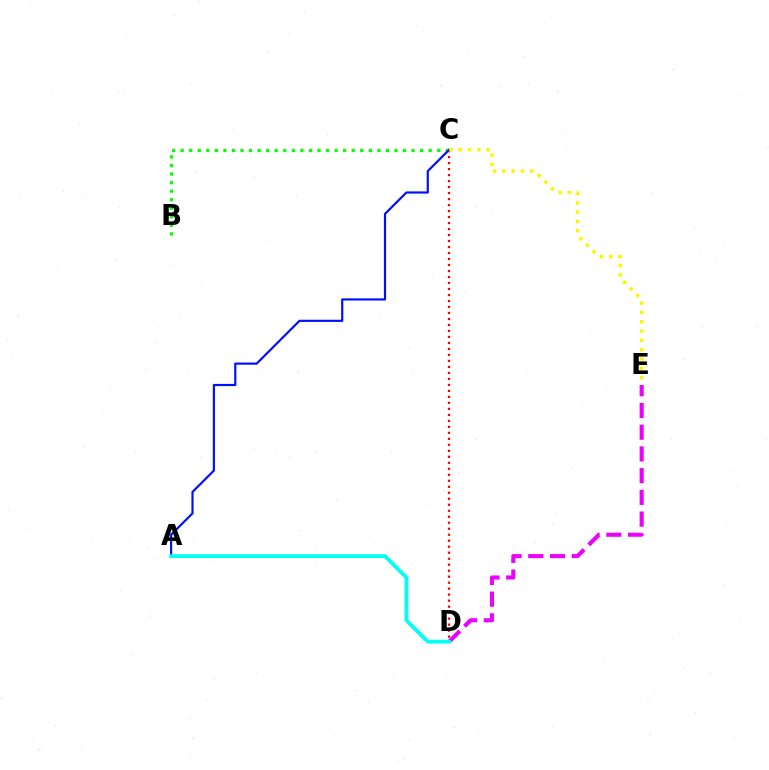{('C', 'D'): [{'color': '#ff0000', 'line_style': 'dotted', 'thickness': 1.63}], ('B', 'C'): [{'color': '#08ff00', 'line_style': 'dotted', 'thickness': 2.32}], ('A', 'C'): [{'color': '#0010ff', 'line_style': 'solid', 'thickness': 1.57}], ('D', 'E'): [{'color': '#ee00ff', 'line_style': 'dashed', 'thickness': 2.95}], ('C', 'E'): [{'color': '#fcf500', 'line_style': 'dotted', 'thickness': 2.52}], ('A', 'D'): [{'color': '#00fff6', 'line_style': 'solid', 'thickness': 2.7}]}